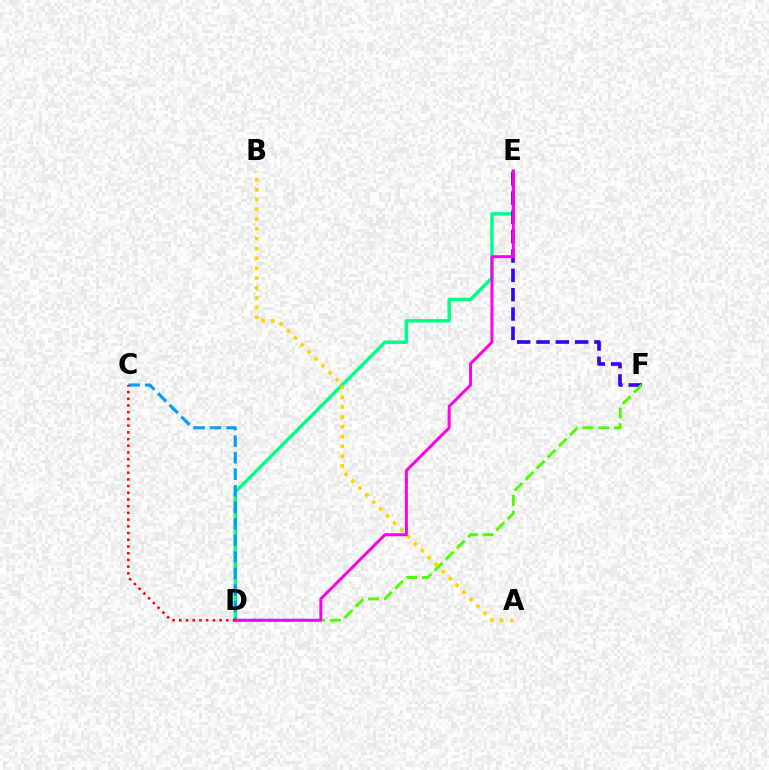{('D', 'E'): [{'color': '#00ff86', 'line_style': 'solid', 'thickness': 2.46}, {'color': '#ff00ed', 'line_style': 'solid', 'thickness': 2.15}], ('E', 'F'): [{'color': '#3700ff', 'line_style': 'dashed', 'thickness': 2.63}], ('A', 'B'): [{'color': '#ffd500', 'line_style': 'dotted', 'thickness': 2.67}], ('D', 'F'): [{'color': '#4fff00', 'line_style': 'dashed', 'thickness': 2.13}], ('C', 'D'): [{'color': '#009eff', 'line_style': 'dashed', 'thickness': 2.25}, {'color': '#ff0000', 'line_style': 'dotted', 'thickness': 1.82}]}